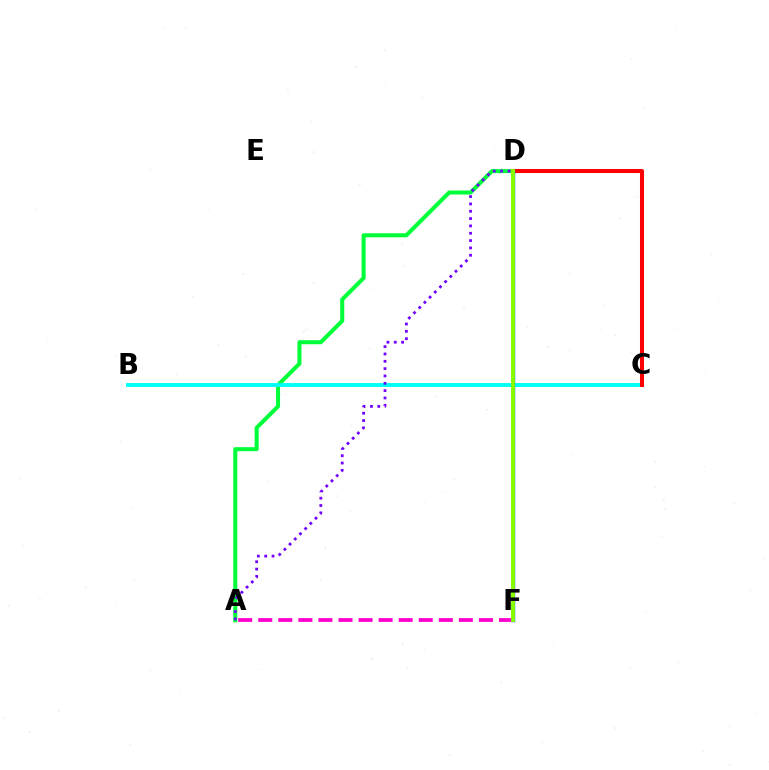{('A', 'D'): [{'color': '#00ff39', 'line_style': 'solid', 'thickness': 2.9}, {'color': '#7200ff', 'line_style': 'dotted', 'thickness': 1.99}], ('A', 'F'): [{'color': '#ff00cf', 'line_style': 'dashed', 'thickness': 2.73}], ('B', 'C'): [{'color': '#00fff6', 'line_style': 'solid', 'thickness': 2.8}], ('C', 'D'): [{'color': '#ff0000', 'line_style': 'solid', 'thickness': 2.91}], ('D', 'F'): [{'color': '#004bff', 'line_style': 'solid', 'thickness': 2.47}, {'color': '#ffbd00', 'line_style': 'solid', 'thickness': 1.6}, {'color': '#84ff00', 'line_style': 'solid', 'thickness': 2.8}]}